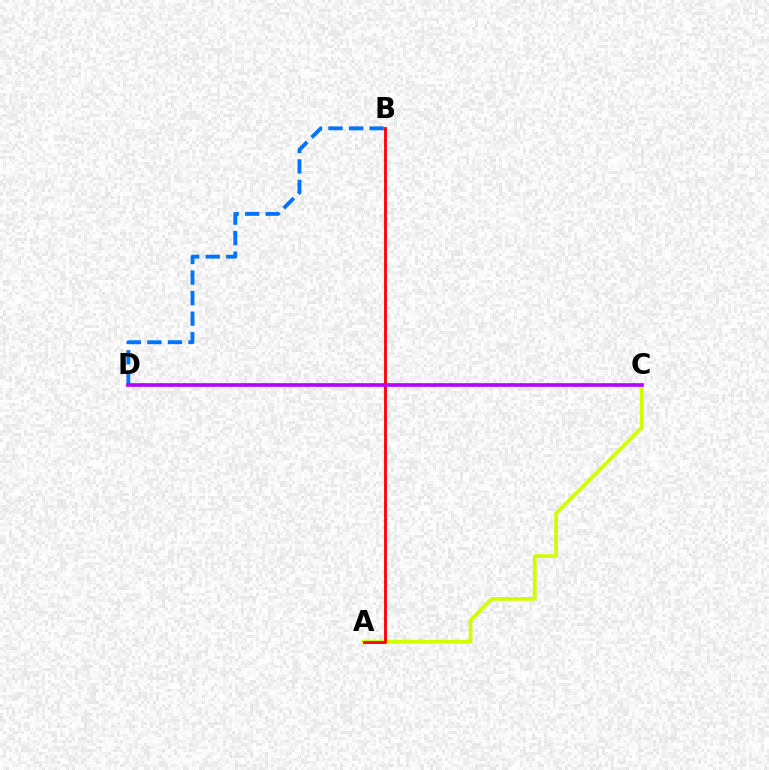{('C', 'D'): [{'color': '#00ff5c', 'line_style': 'solid', 'thickness': 1.75}, {'color': '#b900ff', 'line_style': 'solid', 'thickness': 2.59}], ('A', 'C'): [{'color': '#d1ff00', 'line_style': 'solid', 'thickness': 2.7}], ('B', 'D'): [{'color': '#0074ff', 'line_style': 'dashed', 'thickness': 2.79}], ('A', 'B'): [{'color': '#ff0000', 'line_style': 'solid', 'thickness': 2.03}]}